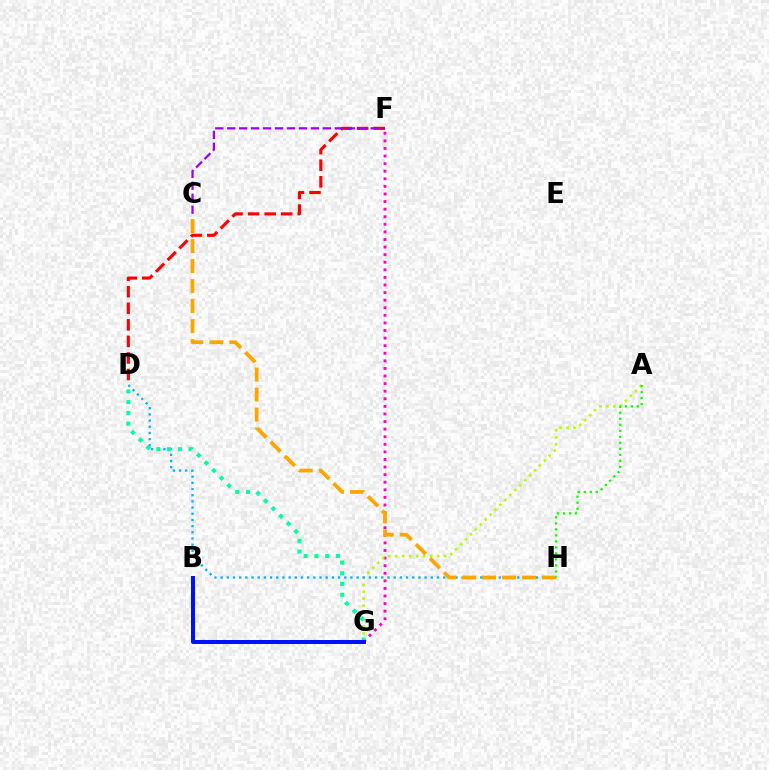{('F', 'G'): [{'color': '#ff00bd', 'line_style': 'dotted', 'thickness': 2.06}], ('A', 'G'): [{'color': '#b3ff00', 'line_style': 'dotted', 'thickness': 1.89}], ('D', 'F'): [{'color': '#ff0000', 'line_style': 'dashed', 'thickness': 2.25}], ('D', 'H'): [{'color': '#00b5ff', 'line_style': 'dotted', 'thickness': 1.68}], ('D', 'G'): [{'color': '#00ff9d', 'line_style': 'dotted', 'thickness': 2.92}], ('C', 'H'): [{'color': '#ffa500', 'line_style': 'dashed', 'thickness': 2.72}], ('B', 'G'): [{'color': '#0010ff', 'line_style': 'solid', 'thickness': 2.88}], ('A', 'H'): [{'color': '#08ff00', 'line_style': 'dotted', 'thickness': 1.63}], ('C', 'F'): [{'color': '#9b00ff', 'line_style': 'dashed', 'thickness': 1.62}]}